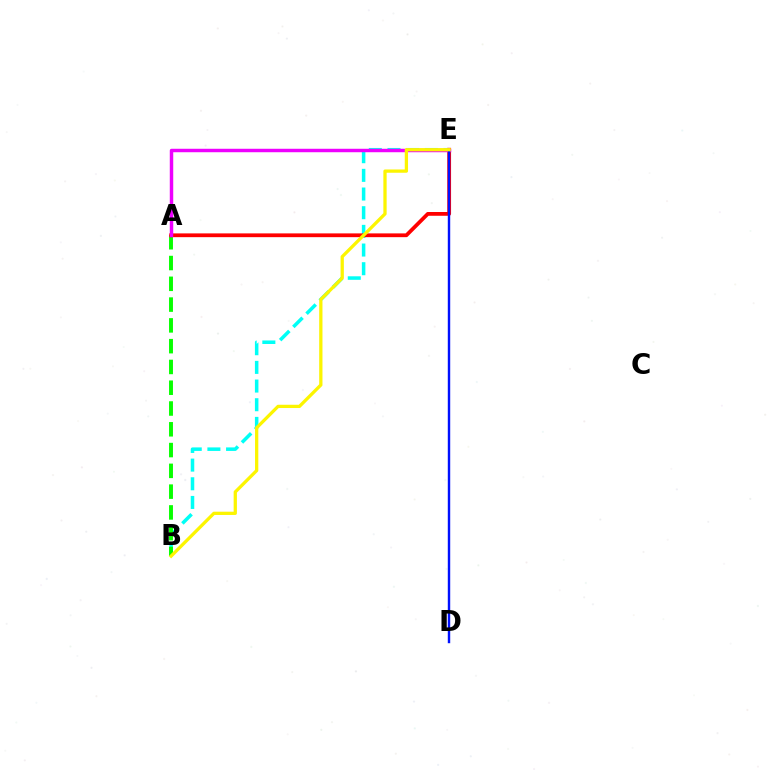{('B', 'E'): [{'color': '#00fff6', 'line_style': 'dashed', 'thickness': 2.54}, {'color': '#fcf500', 'line_style': 'solid', 'thickness': 2.35}], ('A', 'B'): [{'color': '#08ff00', 'line_style': 'dashed', 'thickness': 2.82}], ('A', 'E'): [{'color': '#ff0000', 'line_style': 'solid', 'thickness': 2.72}, {'color': '#ee00ff', 'line_style': 'solid', 'thickness': 2.49}], ('D', 'E'): [{'color': '#0010ff', 'line_style': 'solid', 'thickness': 1.74}]}